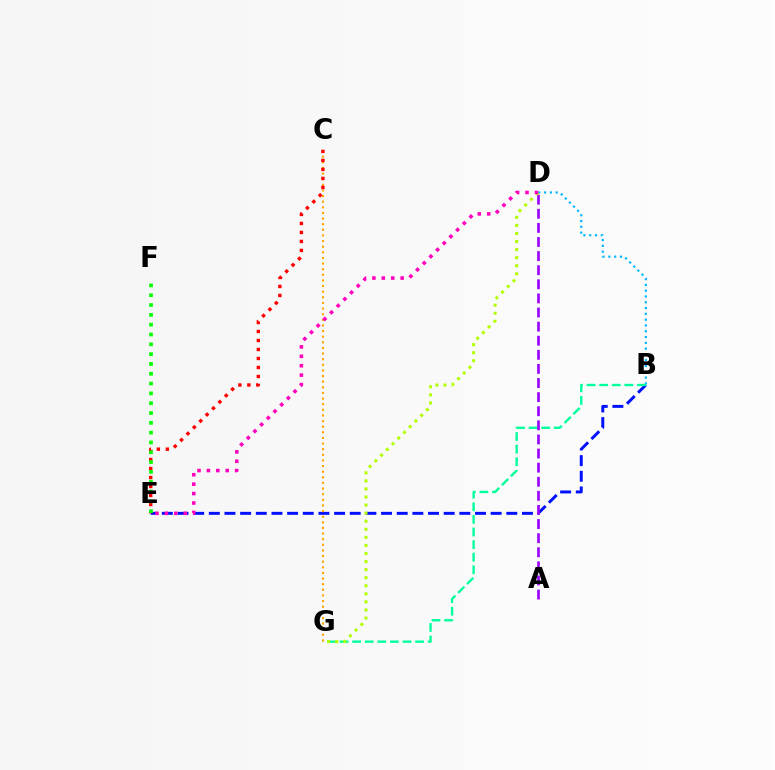{('B', 'D'): [{'color': '#00b5ff', 'line_style': 'dotted', 'thickness': 1.57}], ('B', 'E'): [{'color': '#0010ff', 'line_style': 'dashed', 'thickness': 2.13}], ('B', 'G'): [{'color': '#00ff9d', 'line_style': 'dashed', 'thickness': 1.71}], ('A', 'D'): [{'color': '#9b00ff', 'line_style': 'dashed', 'thickness': 1.92}], ('C', 'G'): [{'color': '#ffa500', 'line_style': 'dotted', 'thickness': 1.53}], ('C', 'E'): [{'color': '#ff0000', 'line_style': 'dotted', 'thickness': 2.44}], ('D', 'G'): [{'color': '#b3ff00', 'line_style': 'dotted', 'thickness': 2.19}], ('E', 'F'): [{'color': '#08ff00', 'line_style': 'dotted', 'thickness': 2.67}], ('D', 'E'): [{'color': '#ff00bd', 'line_style': 'dotted', 'thickness': 2.56}]}